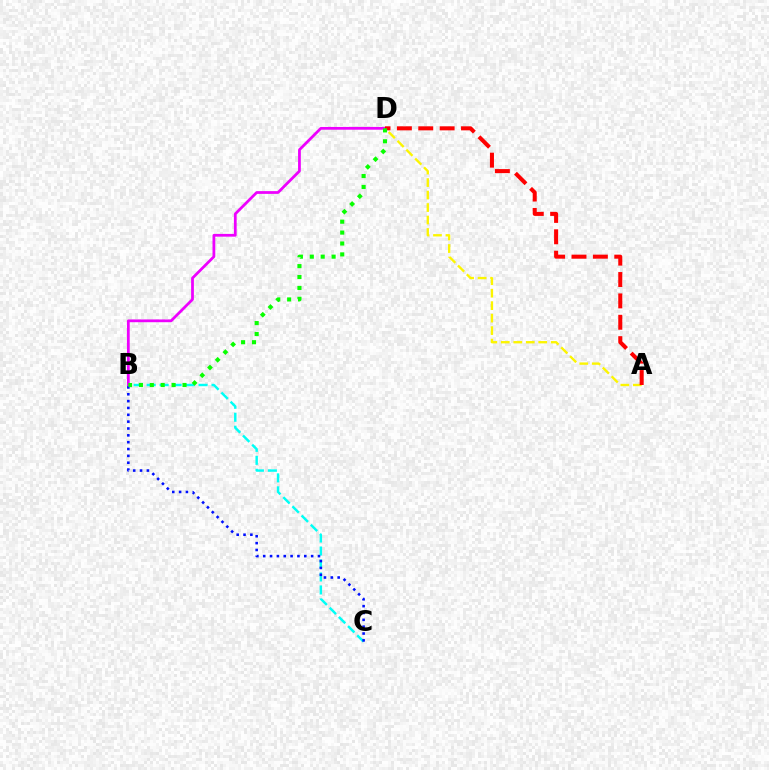{('B', 'C'): [{'color': '#00fff6', 'line_style': 'dashed', 'thickness': 1.76}, {'color': '#0010ff', 'line_style': 'dotted', 'thickness': 1.86}], ('B', 'D'): [{'color': '#ee00ff', 'line_style': 'solid', 'thickness': 1.99}, {'color': '#08ff00', 'line_style': 'dotted', 'thickness': 2.96}], ('A', 'D'): [{'color': '#fcf500', 'line_style': 'dashed', 'thickness': 1.7}, {'color': '#ff0000', 'line_style': 'dashed', 'thickness': 2.9}]}